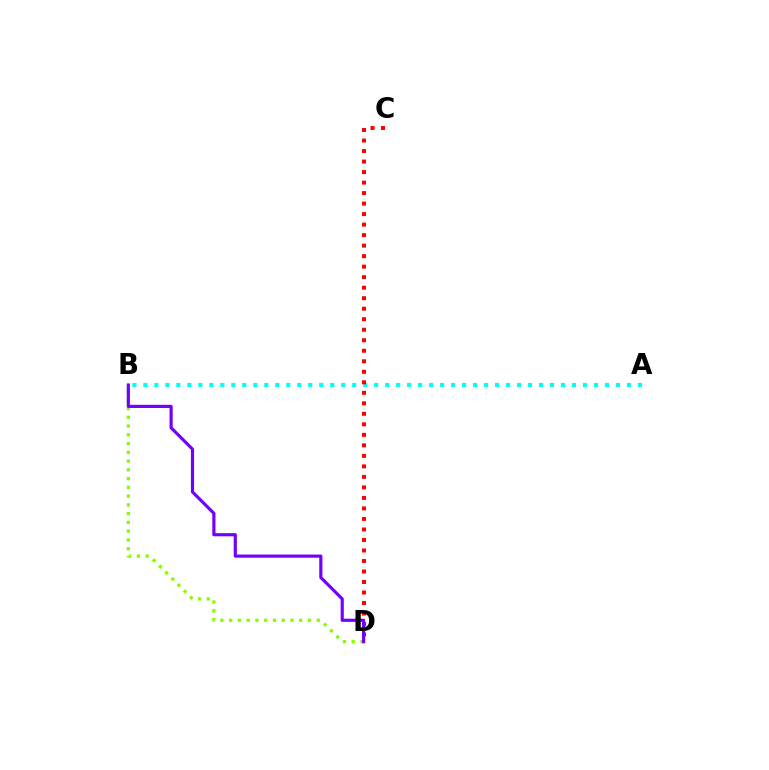{('A', 'B'): [{'color': '#00fff6', 'line_style': 'dotted', 'thickness': 2.99}], ('B', 'D'): [{'color': '#84ff00', 'line_style': 'dotted', 'thickness': 2.38}, {'color': '#7200ff', 'line_style': 'solid', 'thickness': 2.27}], ('C', 'D'): [{'color': '#ff0000', 'line_style': 'dotted', 'thickness': 2.86}]}